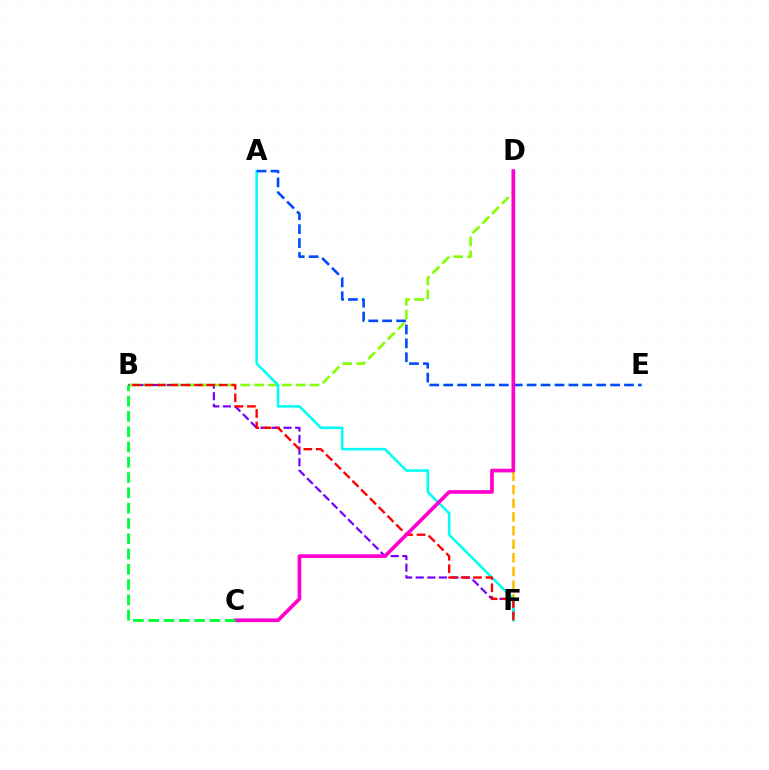{('D', 'F'): [{'color': '#ffbd00', 'line_style': 'dashed', 'thickness': 1.85}], ('B', 'F'): [{'color': '#7200ff', 'line_style': 'dashed', 'thickness': 1.57}, {'color': '#ff0000', 'line_style': 'dashed', 'thickness': 1.68}], ('B', 'D'): [{'color': '#84ff00', 'line_style': 'dashed', 'thickness': 1.88}], ('A', 'F'): [{'color': '#00fff6', 'line_style': 'solid', 'thickness': 1.83}], ('A', 'E'): [{'color': '#004bff', 'line_style': 'dashed', 'thickness': 1.89}], ('C', 'D'): [{'color': '#ff00cf', 'line_style': 'solid', 'thickness': 2.64}], ('B', 'C'): [{'color': '#00ff39', 'line_style': 'dashed', 'thickness': 2.08}]}